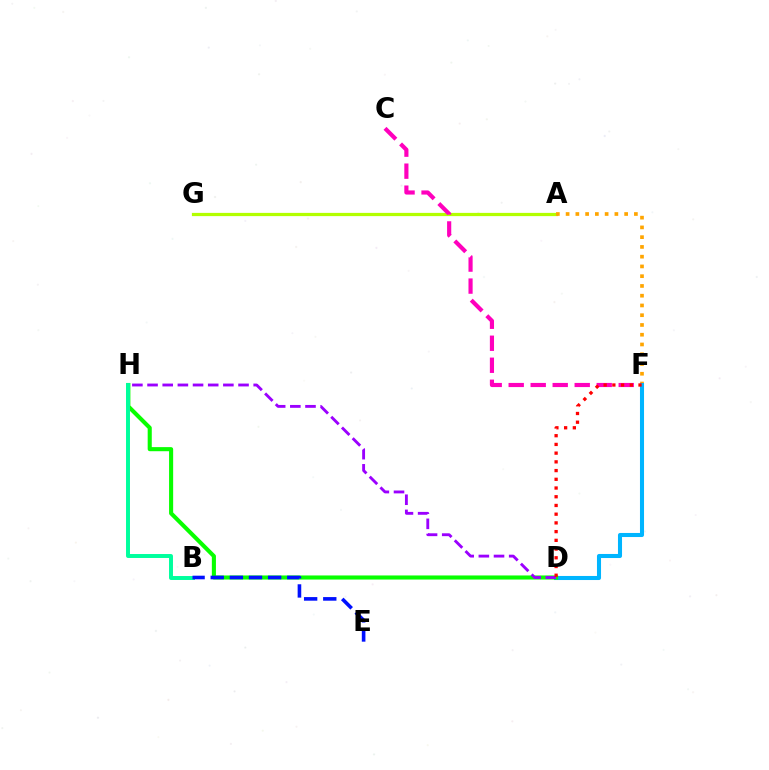{('A', 'G'): [{'color': '#b3ff00', 'line_style': 'solid', 'thickness': 2.33}], ('A', 'F'): [{'color': '#ffa500', 'line_style': 'dotted', 'thickness': 2.65}], ('C', 'F'): [{'color': '#ff00bd', 'line_style': 'dashed', 'thickness': 2.99}], ('D', 'F'): [{'color': '#00b5ff', 'line_style': 'solid', 'thickness': 2.92}, {'color': '#ff0000', 'line_style': 'dotted', 'thickness': 2.37}], ('D', 'H'): [{'color': '#08ff00', 'line_style': 'solid', 'thickness': 2.94}, {'color': '#9b00ff', 'line_style': 'dashed', 'thickness': 2.06}], ('B', 'H'): [{'color': '#00ff9d', 'line_style': 'solid', 'thickness': 2.84}], ('B', 'E'): [{'color': '#0010ff', 'line_style': 'dashed', 'thickness': 2.6}]}